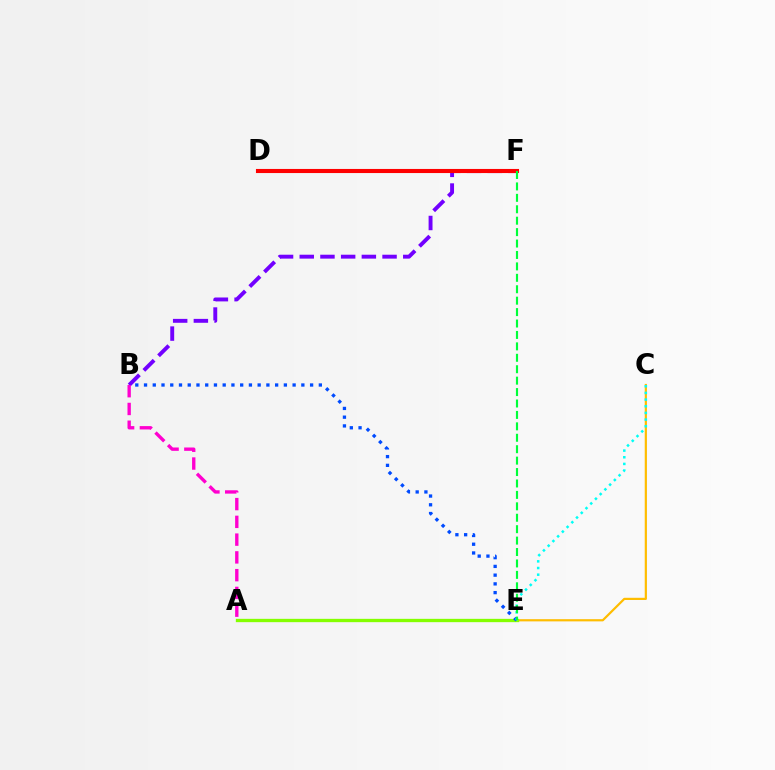{('C', 'E'): [{'color': '#ffbd00', 'line_style': 'solid', 'thickness': 1.58}, {'color': '#00fff6', 'line_style': 'dotted', 'thickness': 1.81}], ('A', 'E'): [{'color': '#84ff00', 'line_style': 'solid', 'thickness': 2.39}], ('B', 'E'): [{'color': '#004bff', 'line_style': 'dotted', 'thickness': 2.37}], ('B', 'F'): [{'color': '#7200ff', 'line_style': 'dashed', 'thickness': 2.81}], ('D', 'F'): [{'color': '#ff0000', 'line_style': 'solid', 'thickness': 2.95}], ('A', 'B'): [{'color': '#ff00cf', 'line_style': 'dashed', 'thickness': 2.41}], ('E', 'F'): [{'color': '#00ff39', 'line_style': 'dashed', 'thickness': 1.55}]}